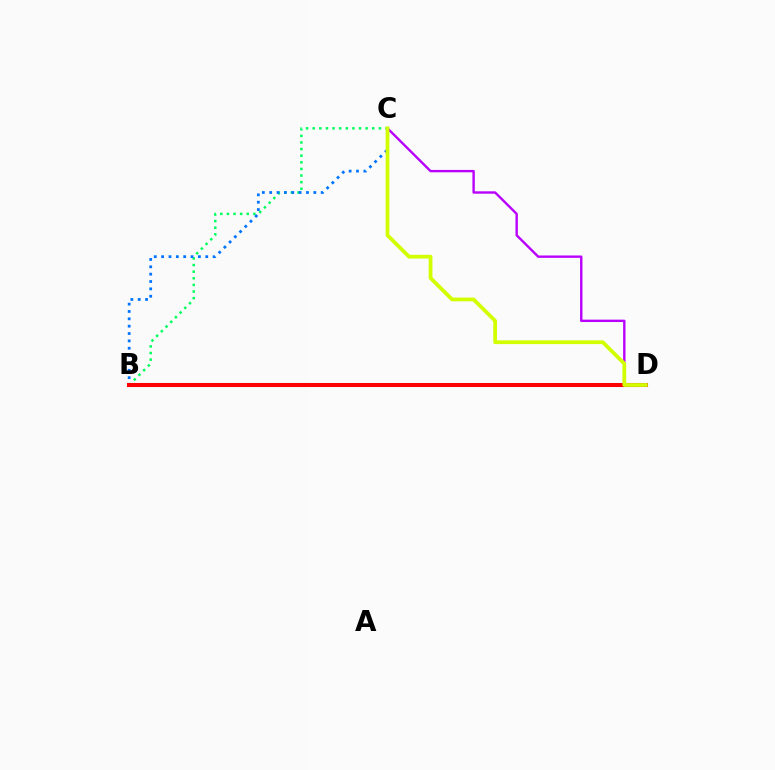{('B', 'C'): [{'color': '#00ff5c', 'line_style': 'dotted', 'thickness': 1.8}, {'color': '#0074ff', 'line_style': 'dotted', 'thickness': 2.0}], ('B', 'D'): [{'color': '#ff0000', 'line_style': 'solid', 'thickness': 2.91}], ('C', 'D'): [{'color': '#b900ff', 'line_style': 'solid', 'thickness': 1.71}, {'color': '#d1ff00', 'line_style': 'solid', 'thickness': 2.71}]}